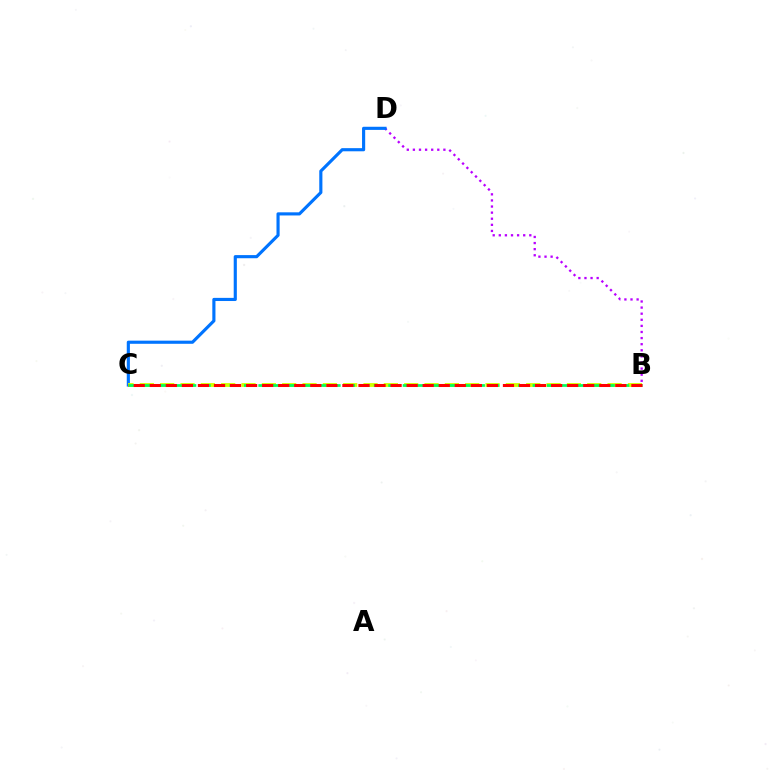{('B', 'D'): [{'color': '#b900ff', 'line_style': 'dotted', 'thickness': 1.66}], ('C', 'D'): [{'color': '#0074ff', 'line_style': 'solid', 'thickness': 2.26}], ('B', 'C'): [{'color': '#d1ff00', 'line_style': 'dashed', 'thickness': 2.76}, {'color': '#00ff5c', 'line_style': 'dashed', 'thickness': 1.96}, {'color': '#ff0000', 'line_style': 'dashed', 'thickness': 2.18}]}